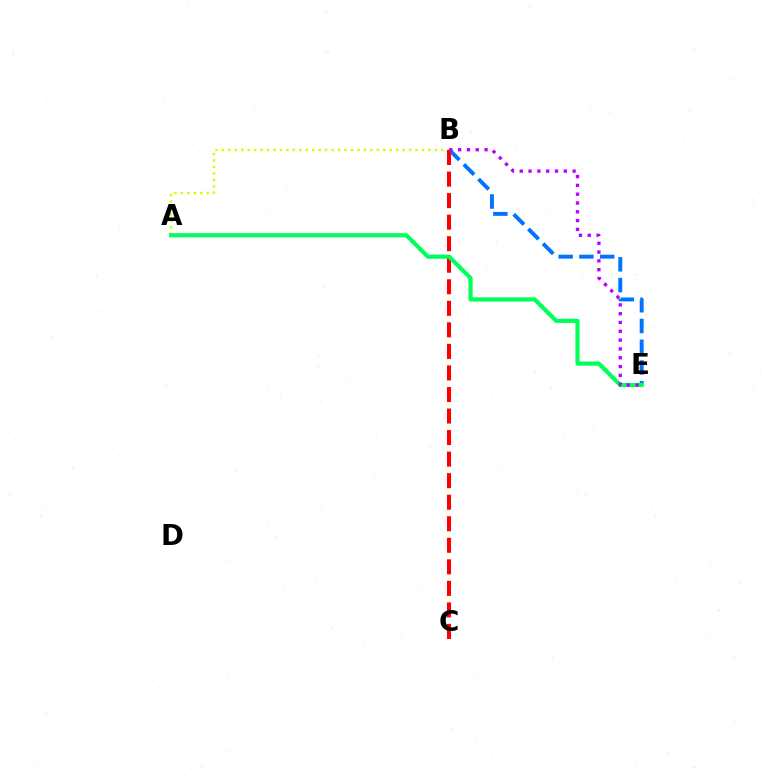{('A', 'B'): [{'color': '#d1ff00', 'line_style': 'dotted', 'thickness': 1.75}], ('B', 'E'): [{'color': '#0074ff', 'line_style': 'dashed', 'thickness': 2.82}, {'color': '#b900ff', 'line_style': 'dotted', 'thickness': 2.39}], ('B', 'C'): [{'color': '#ff0000', 'line_style': 'dashed', 'thickness': 2.93}], ('A', 'E'): [{'color': '#00ff5c', 'line_style': 'solid', 'thickness': 3.0}]}